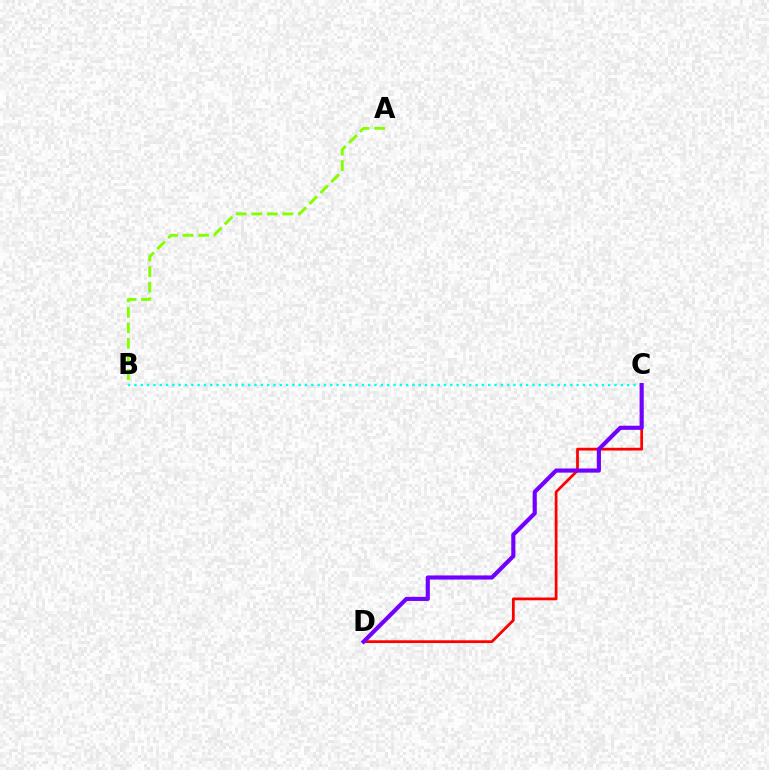{('C', 'D'): [{'color': '#ff0000', 'line_style': 'solid', 'thickness': 1.99}, {'color': '#7200ff', 'line_style': 'solid', 'thickness': 2.98}], ('B', 'C'): [{'color': '#00fff6', 'line_style': 'dotted', 'thickness': 1.72}], ('A', 'B'): [{'color': '#84ff00', 'line_style': 'dashed', 'thickness': 2.11}]}